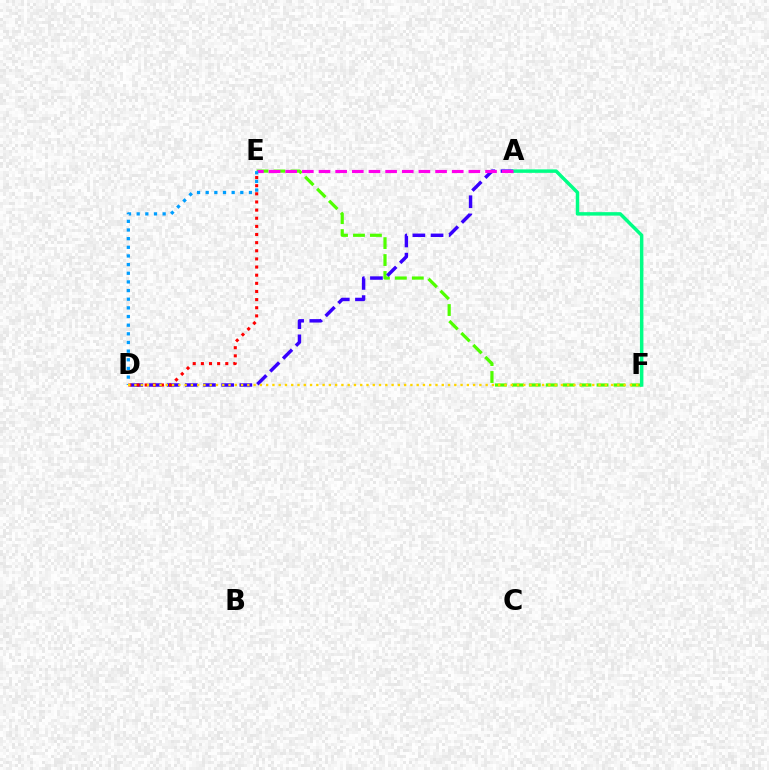{('E', 'F'): [{'color': '#4fff00', 'line_style': 'dashed', 'thickness': 2.3}], ('A', 'D'): [{'color': '#3700ff', 'line_style': 'dashed', 'thickness': 2.47}], ('A', 'F'): [{'color': '#00ff86', 'line_style': 'solid', 'thickness': 2.49}], ('D', 'E'): [{'color': '#ff0000', 'line_style': 'dotted', 'thickness': 2.21}, {'color': '#009eff', 'line_style': 'dotted', 'thickness': 2.35}], ('A', 'E'): [{'color': '#ff00ed', 'line_style': 'dashed', 'thickness': 2.26}], ('D', 'F'): [{'color': '#ffd500', 'line_style': 'dotted', 'thickness': 1.7}]}